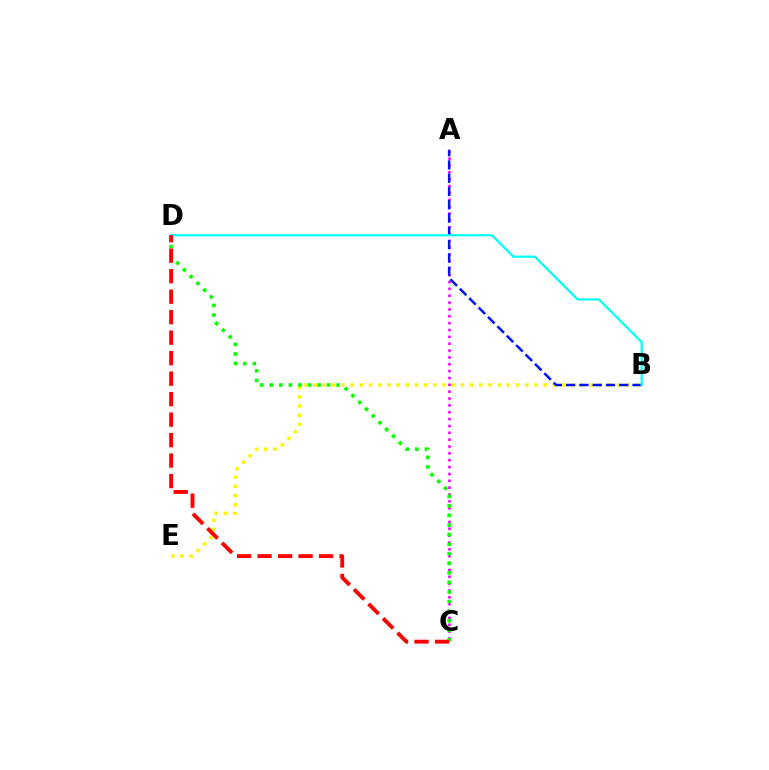{('B', 'E'): [{'color': '#fcf500', 'line_style': 'dotted', 'thickness': 2.5}], ('A', 'C'): [{'color': '#ee00ff', 'line_style': 'dotted', 'thickness': 1.86}], ('A', 'B'): [{'color': '#0010ff', 'line_style': 'dashed', 'thickness': 1.8}], ('C', 'D'): [{'color': '#08ff00', 'line_style': 'dotted', 'thickness': 2.6}, {'color': '#ff0000', 'line_style': 'dashed', 'thickness': 2.78}], ('B', 'D'): [{'color': '#00fff6', 'line_style': 'solid', 'thickness': 1.59}]}